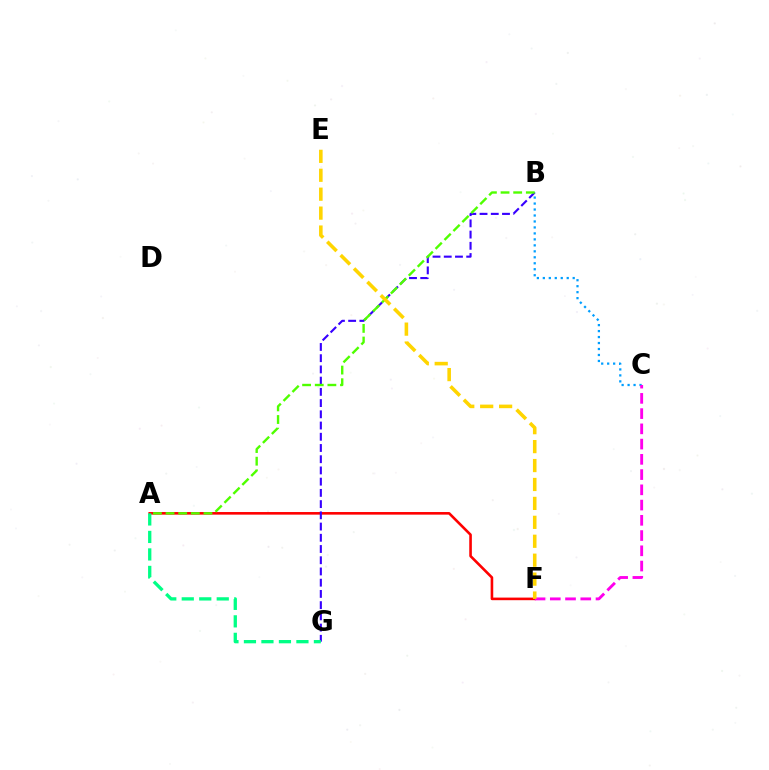{('A', 'F'): [{'color': '#ff0000', 'line_style': 'solid', 'thickness': 1.88}], ('B', 'G'): [{'color': '#3700ff', 'line_style': 'dashed', 'thickness': 1.52}], ('B', 'C'): [{'color': '#009eff', 'line_style': 'dotted', 'thickness': 1.62}], ('C', 'F'): [{'color': '#ff00ed', 'line_style': 'dashed', 'thickness': 2.07}], ('A', 'B'): [{'color': '#4fff00', 'line_style': 'dashed', 'thickness': 1.72}], ('A', 'G'): [{'color': '#00ff86', 'line_style': 'dashed', 'thickness': 2.38}], ('E', 'F'): [{'color': '#ffd500', 'line_style': 'dashed', 'thickness': 2.57}]}